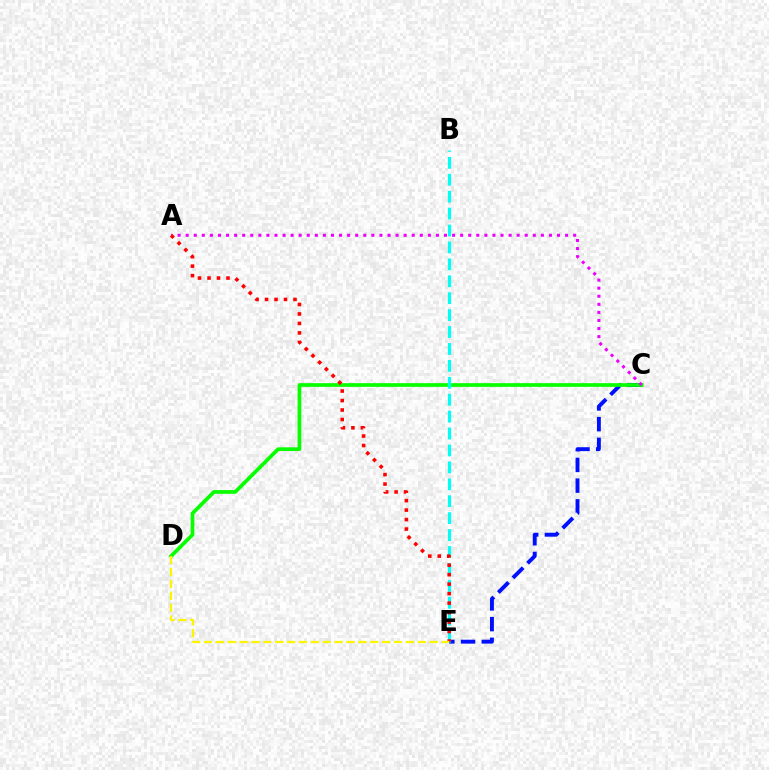{('C', 'E'): [{'color': '#0010ff', 'line_style': 'dashed', 'thickness': 2.81}], ('C', 'D'): [{'color': '#08ff00', 'line_style': 'solid', 'thickness': 2.67}], ('A', 'C'): [{'color': '#ee00ff', 'line_style': 'dotted', 'thickness': 2.19}], ('B', 'E'): [{'color': '#00fff6', 'line_style': 'dashed', 'thickness': 2.3}], ('A', 'E'): [{'color': '#ff0000', 'line_style': 'dotted', 'thickness': 2.58}], ('D', 'E'): [{'color': '#fcf500', 'line_style': 'dashed', 'thickness': 1.61}]}